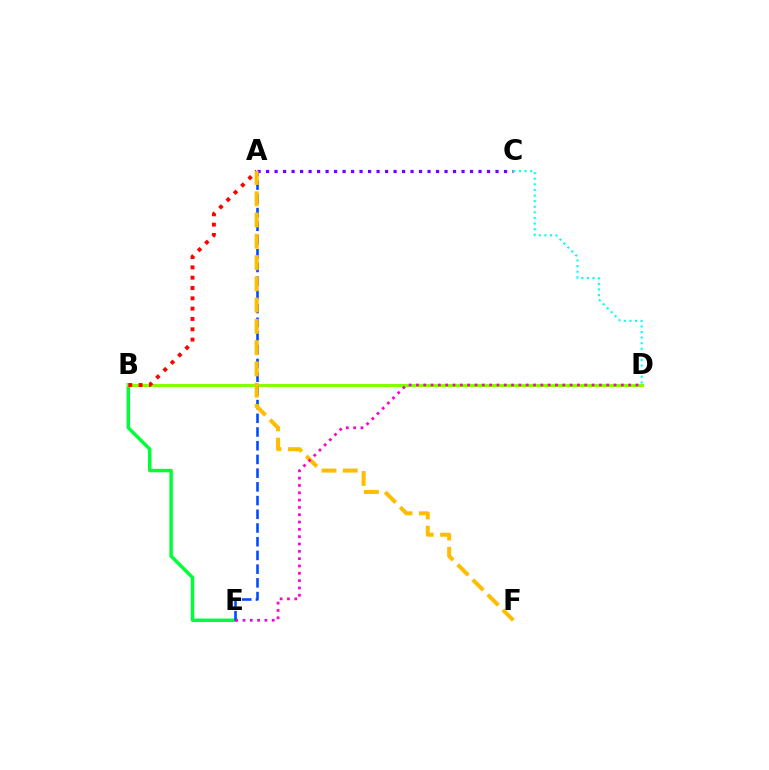{('A', 'C'): [{'color': '#7200ff', 'line_style': 'dotted', 'thickness': 2.31}], ('B', 'E'): [{'color': '#00ff39', 'line_style': 'solid', 'thickness': 2.5}], ('B', 'D'): [{'color': '#84ff00', 'line_style': 'solid', 'thickness': 2.18}], ('A', 'B'): [{'color': '#ff0000', 'line_style': 'dotted', 'thickness': 2.8}], ('A', 'E'): [{'color': '#004bff', 'line_style': 'dashed', 'thickness': 1.86}], ('A', 'F'): [{'color': '#ffbd00', 'line_style': 'dashed', 'thickness': 2.89}], ('C', 'D'): [{'color': '#00fff6', 'line_style': 'dotted', 'thickness': 1.52}], ('D', 'E'): [{'color': '#ff00cf', 'line_style': 'dotted', 'thickness': 1.99}]}